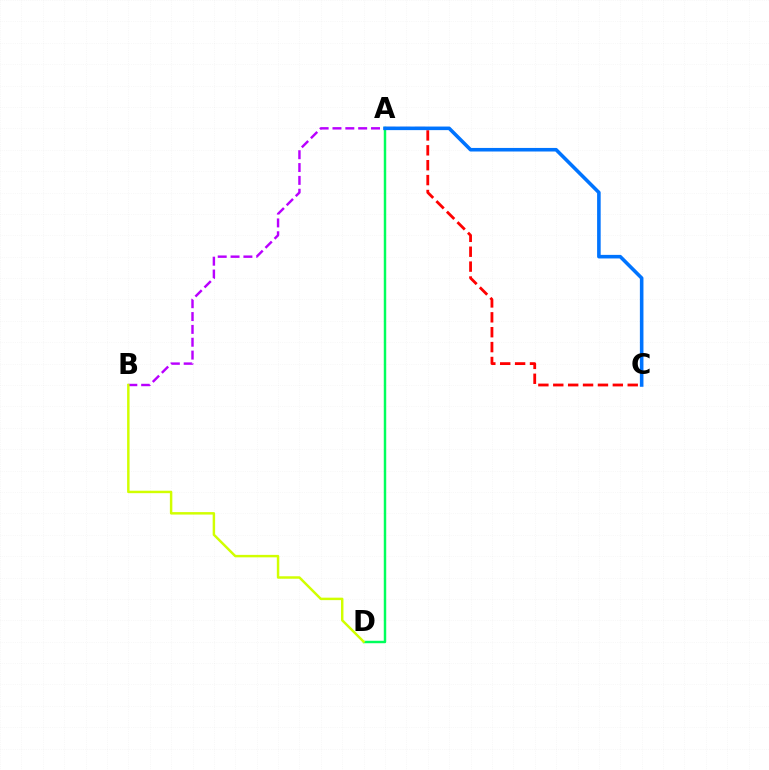{('A', 'C'): [{'color': '#ff0000', 'line_style': 'dashed', 'thickness': 2.02}, {'color': '#0074ff', 'line_style': 'solid', 'thickness': 2.57}], ('A', 'D'): [{'color': '#00ff5c', 'line_style': 'solid', 'thickness': 1.77}], ('A', 'B'): [{'color': '#b900ff', 'line_style': 'dashed', 'thickness': 1.74}], ('B', 'D'): [{'color': '#d1ff00', 'line_style': 'solid', 'thickness': 1.77}]}